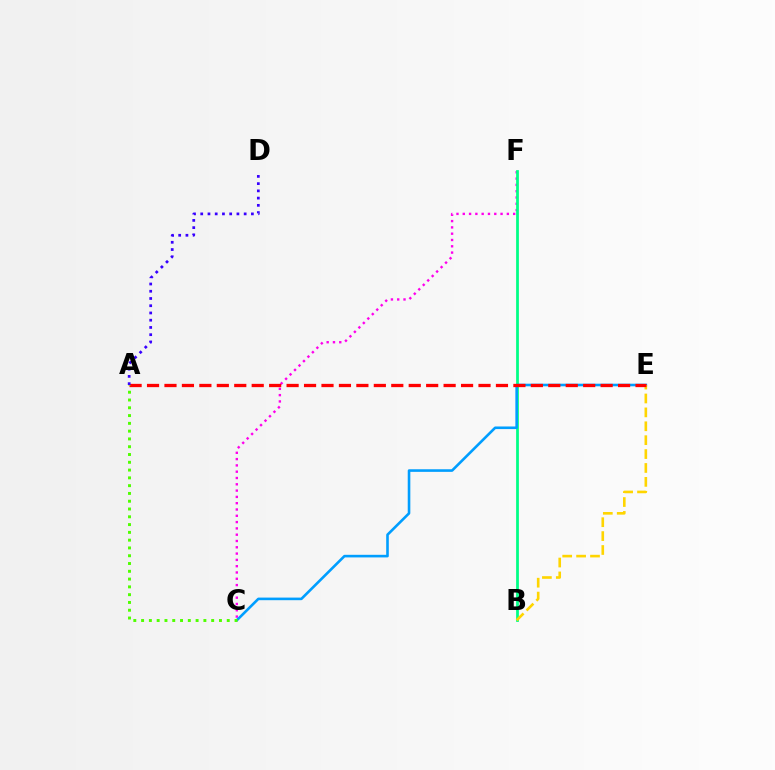{('C', 'F'): [{'color': '#ff00ed', 'line_style': 'dotted', 'thickness': 1.71}], ('B', 'F'): [{'color': '#00ff86', 'line_style': 'solid', 'thickness': 1.99}], ('C', 'E'): [{'color': '#009eff', 'line_style': 'solid', 'thickness': 1.88}], ('B', 'E'): [{'color': '#ffd500', 'line_style': 'dashed', 'thickness': 1.89}], ('A', 'E'): [{'color': '#ff0000', 'line_style': 'dashed', 'thickness': 2.37}], ('A', 'C'): [{'color': '#4fff00', 'line_style': 'dotted', 'thickness': 2.12}], ('A', 'D'): [{'color': '#3700ff', 'line_style': 'dotted', 'thickness': 1.97}]}